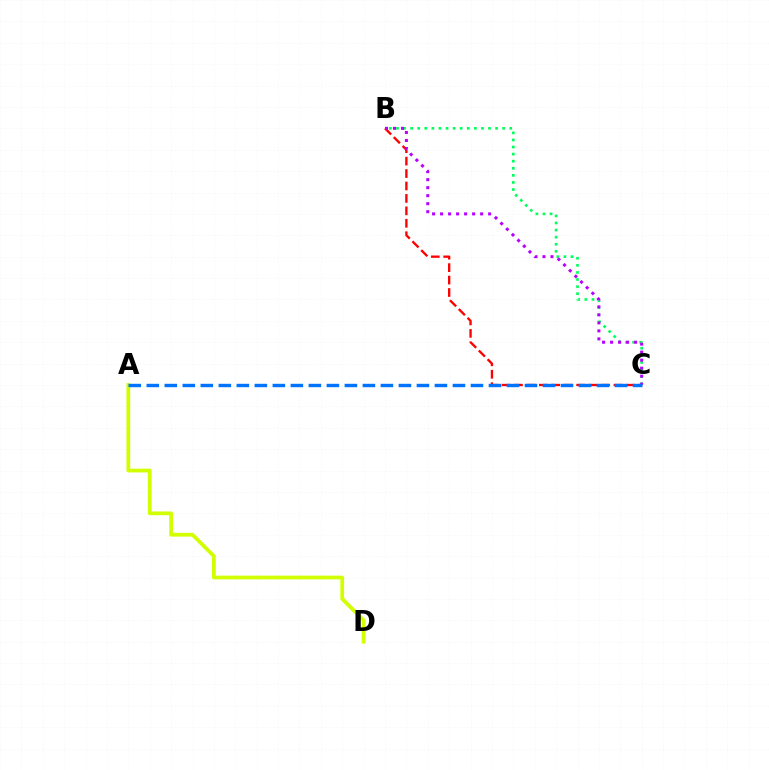{('B', 'C'): [{'color': '#ff0000', 'line_style': 'dashed', 'thickness': 1.69}, {'color': '#00ff5c', 'line_style': 'dotted', 'thickness': 1.92}, {'color': '#b900ff', 'line_style': 'dotted', 'thickness': 2.18}], ('A', 'D'): [{'color': '#d1ff00', 'line_style': 'solid', 'thickness': 2.71}], ('A', 'C'): [{'color': '#0074ff', 'line_style': 'dashed', 'thickness': 2.45}]}